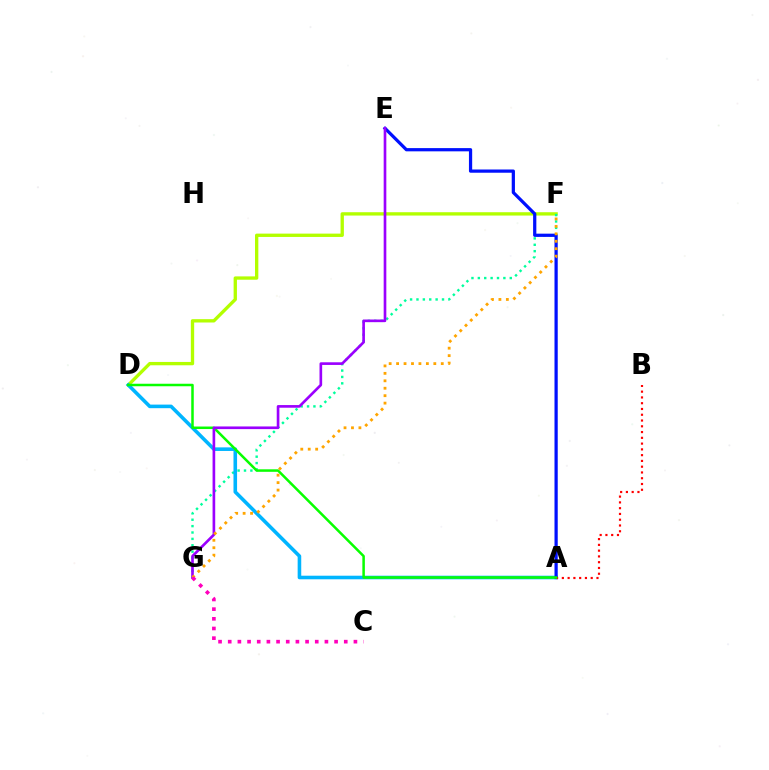{('D', 'F'): [{'color': '#b3ff00', 'line_style': 'solid', 'thickness': 2.4}], ('F', 'G'): [{'color': '#00ff9d', 'line_style': 'dotted', 'thickness': 1.73}, {'color': '#ffa500', 'line_style': 'dotted', 'thickness': 2.02}], ('A', 'D'): [{'color': '#00b5ff', 'line_style': 'solid', 'thickness': 2.58}, {'color': '#08ff00', 'line_style': 'solid', 'thickness': 1.81}], ('A', 'E'): [{'color': '#0010ff', 'line_style': 'solid', 'thickness': 2.33}], ('A', 'B'): [{'color': '#ff0000', 'line_style': 'dotted', 'thickness': 1.57}], ('E', 'G'): [{'color': '#9b00ff', 'line_style': 'solid', 'thickness': 1.91}], ('C', 'G'): [{'color': '#ff00bd', 'line_style': 'dotted', 'thickness': 2.63}]}